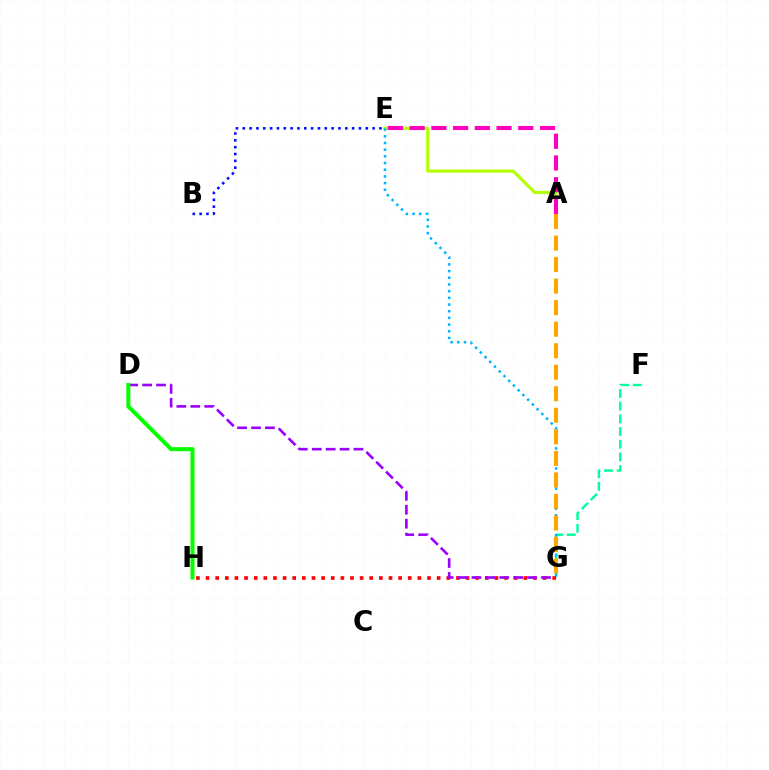{('G', 'H'): [{'color': '#ff0000', 'line_style': 'dotted', 'thickness': 2.62}], ('F', 'G'): [{'color': '#00ff9d', 'line_style': 'dashed', 'thickness': 1.73}], ('A', 'E'): [{'color': '#b3ff00', 'line_style': 'solid', 'thickness': 2.26}, {'color': '#ff00bd', 'line_style': 'dashed', 'thickness': 2.95}], ('E', 'G'): [{'color': '#00b5ff', 'line_style': 'dotted', 'thickness': 1.82}], ('B', 'E'): [{'color': '#0010ff', 'line_style': 'dotted', 'thickness': 1.86}], ('D', 'G'): [{'color': '#9b00ff', 'line_style': 'dashed', 'thickness': 1.89}], ('D', 'H'): [{'color': '#08ff00', 'line_style': 'solid', 'thickness': 2.92}], ('A', 'G'): [{'color': '#ffa500', 'line_style': 'dashed', 'thickness': 2.93}]}